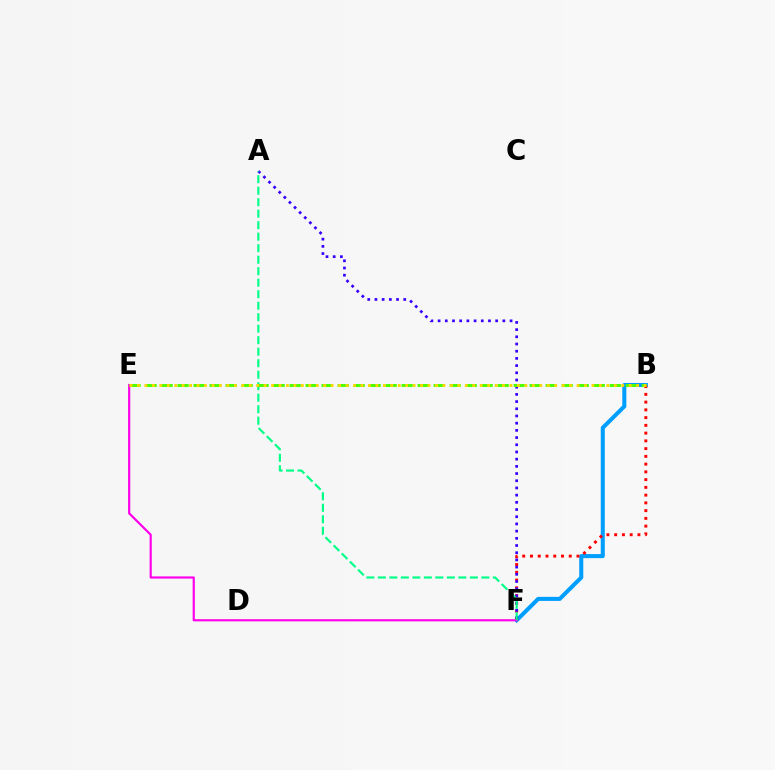{('B', 'F'): [{'color': '#009eff', 'line_style': 'solid', 'thickness': 2.92}, {'color': '#ff0000', 'line_style': 'dotted', 'thickness': 2.11}], ('E', 'F'): [{'color': '#ff00ed', 'line_style': 'solid', 'thickness': 1.57}], ('A', 'F'): [{'color': '#3700ff', 'line_style': 'dotted', 'thickness': 1.96}, {'color': '#00ff86', 'line_style': 'dashed', 'thickness': 1.56}], ('B', 'E'): [{'color': '#4fff00', 'line_style': 'dashed', 'thickness': 2.17}, {'color': '#ffd500', 'line_style': 'dotted', 'thickness': 2.02}]}